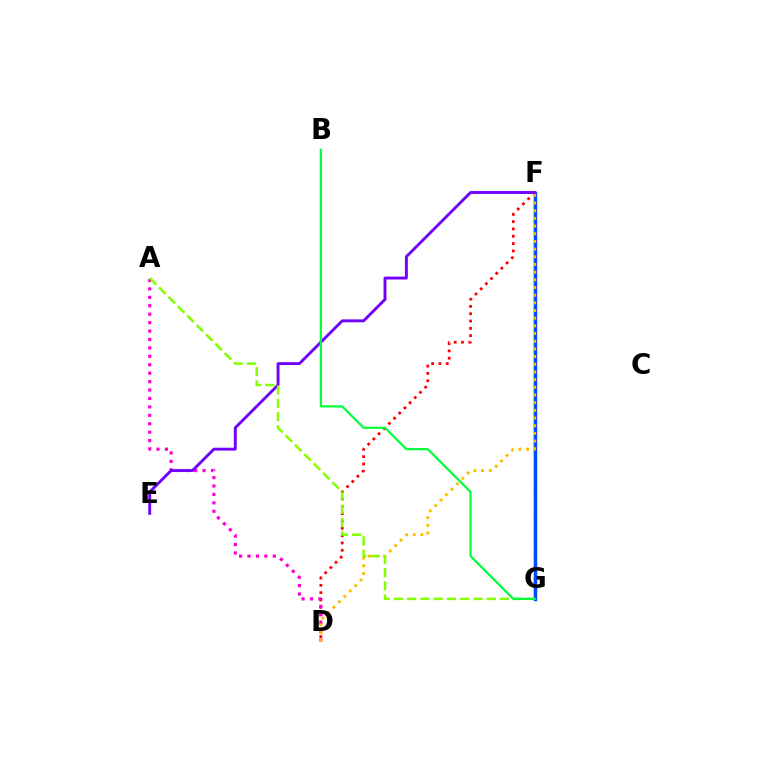{('F', 'G'): [{'color': '#00fff6', 'line_style': 'dashed', 'thickness': 1.76}, {'color': '#004bff', 'line_style': 'solid', 'thickness': 2.5}], ('D', 'F'): [{'color': '#ff0000', 'line_style': 'dotted', 'thickness': 1.99}, {'color': '#ffbd00', 'line_style': 'dotted', 'thickness': 2.09}], ('A', 'D'): [{'color': '#ff00cf', 'line_style': 'dotted', 'thickness': 2.29}], ('E', 'F'): [{'color': '#7200ff', 'line_style': 'solid', 'thickness': 2.09}], ('A', 'G'): [{'color': '#84ff00', 'line_style': 'dashed', 'thickness': 1.8}], ('B', 'G'): [{'color': '#00ff39', 'line_style': 'solid', 'thickness': 1.58}]}